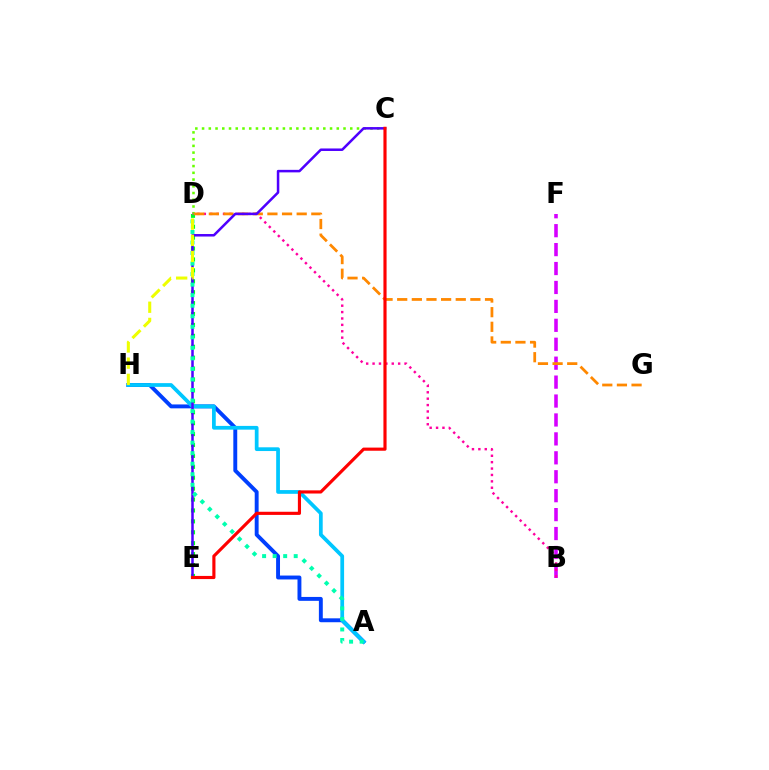{('D', 'E'): [{'color': '#00ff27', 'line_style': 'dotted', 'thickness': 2.97}], ('A', 'H'): [{'color': '#003fff', 'line_style': 'solid', 'thickness': 2.81}, {'color': '#00c7ff', 'line_style': 'solid', 'thickness': 2.69}], ('B', 'F'): [{'color': '#d600ff', 'line_style': 'dashed', 'thickness': 2.57}], ('C', 'D'): [{'color': '#66ff00', 'line_style': 'dotted', 'thickness': 1.83}], ('B', 'D'): [{'color': '#ff00a0', 'line_style': 'dotted', 'thickness': 1.74}], ('D', 'G'): [{'color': '#ff8800', 'line_style': 'dashed', 'thickness': 1.99}], ('C', 'E'): [{'color': '#4f00ff', 'line_style': 'solid', 'thickness': 1.81}, {'color': '#ff0000', 'line_style': 'solid', 'thickness': 2.27}], ('A', 'D'): [{'color': '#00ffaf', 'line_style': 'dotted', 'thickness': 2.86}], ('D', 'H'): [{'color': '#eeff00', 'line_style': 'dashed', 'thickness': 2.2}]}